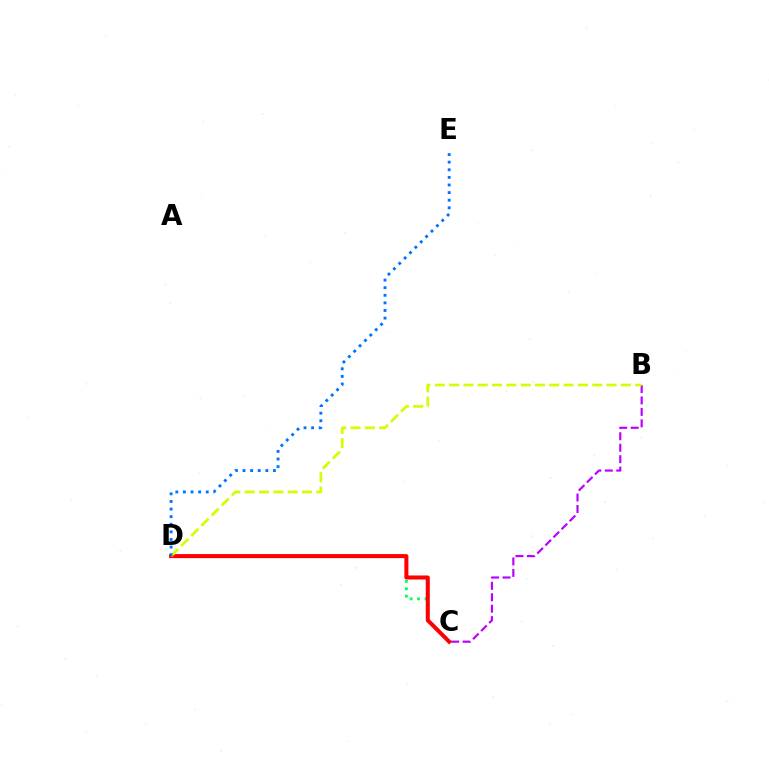{('C', 'D'): [{'color': '#00ff5c', 'line_style': 'dotted', 'thickness': 2.02}, {'color': '#ff0000', 'line_style': 'solid', 'thickness': 2.9}], ('B', 'C'): [{'color': '#b900ff', 'line_style': 'dashed', 'thickness': 1.55}], ('B', 'D'): [{'color': '#d1ff00', 'line_style': 'dashed', 'thickness': 1.94}], ('D', 'E'): [{'color': '#0074ff', 'line_style': 'dotted', 'thickness': 2.07}]}